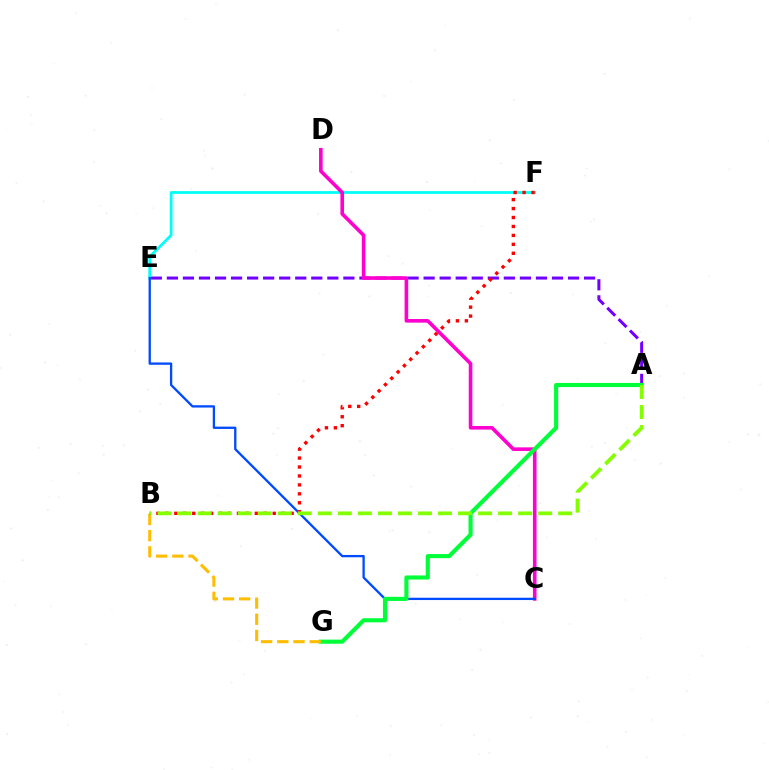{('A', 'E'): [{'color': '#7200ff', 'line_style': 'dashed', 'thickness': 2.18}], ('E', 'F'): [{'color': '#00fff6', 'line_style': 'solid', 'thickness': 2.0}], ('C', 'D'): [{'color': '#ff00cf', 'line_style': 'solid', 'thickness': 2.6}], ('C', 'E'): [{'color': '#004bff', 'line_style': 'solid', 'thickness': 1.66}], ('A', 'G'): [{'color': '#00ff39', 'line_style': 'solid', 'thickness': 2.96}], ('B', 'G'): [{'color': '#ffbd00', 'line_style': 'dashed', 'thickness': 2.2}], ('B', 'F'): [{'color': '#ff0000', 'line_style': 'dotted', 'thickness': 2.43}], ('A', 'B'): [{'color': '#84ff00', 'line_style': 'dashed', 'thickness': 2.72}]}